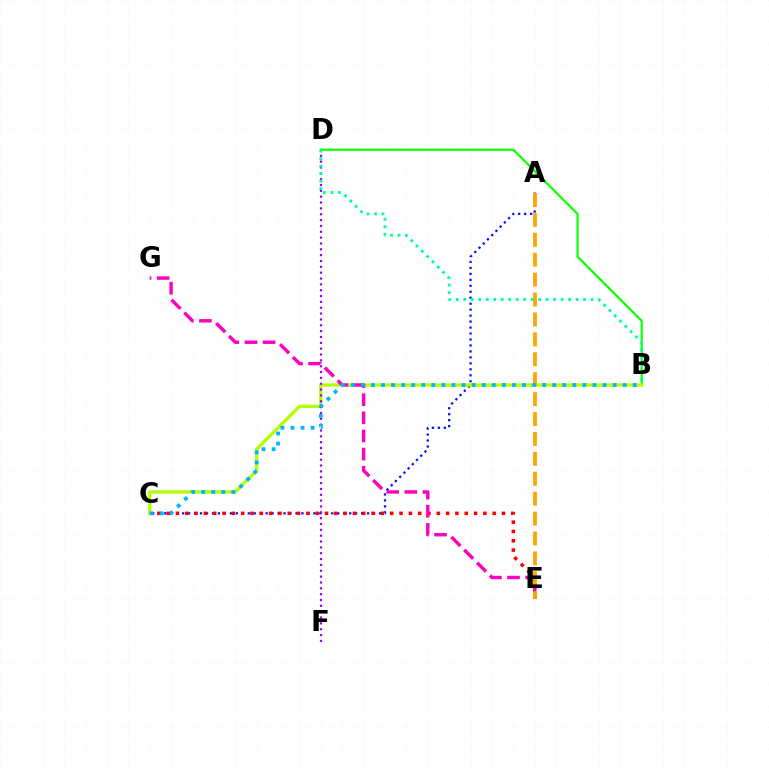{('A', 'C'): [{'color': '#0010ff', 'line_style': 'dotted', 'thickness': 1.62}], ('B', 'D'): [{'color': '#08ff00', 'line_style': 'solid', 'thickness': 1.55}, {'color': '#00ff9d', 'line_style': 'dotted', 'thickness': 2.03}], ('C', 'E'): [{'color': '#ff0000', 'line_style': 'dotted', 'thickness': 2.53}], ('B', 'C'): [{'color': '#b3ff00', 'line_style': 'solid', 'thickness': 2.38}, {'color': '#00b5ff', 'line_style': 'dotted', 'thickness': 2.74}], ('E', 'G'): [{'color': '#ff00bd', 'line_style': 'dashed', 'thickness': 2.46}], ('A', 'E'): [{'color': '#ffa500', 'line_style': 'dashed', 'thickness': 2.71}], ('D', 'F'): [{'color': '#9b00ff', 'line_style': 'dotted', 'thickness': 1.59}]}